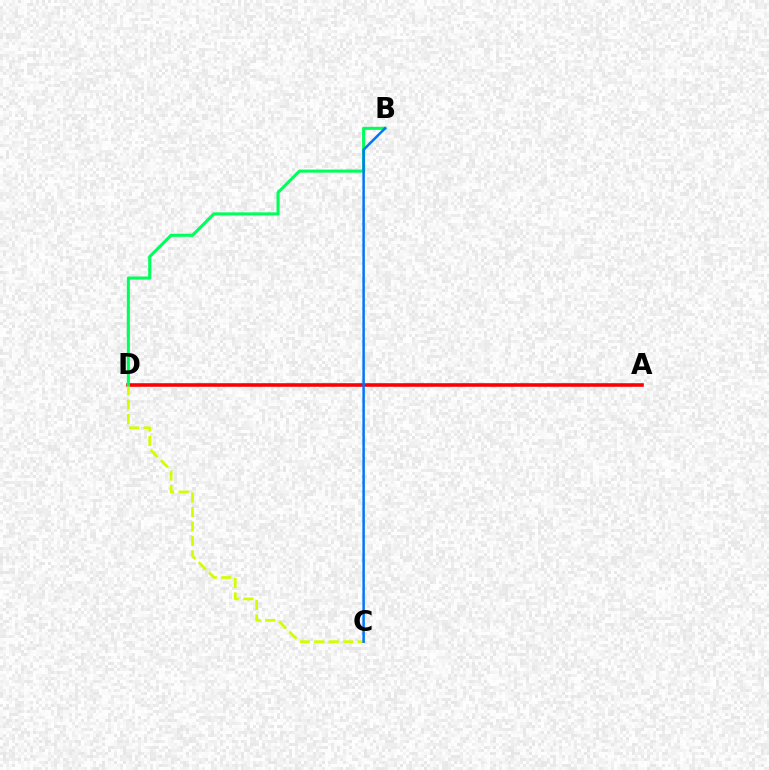{('A', 'D'): [{'color': '#b900ff', 'line_style': 'solid', 'thickness': 1.65}, {'color': '#ff0000', 'line_style': 'solid', 'thickness': 2.54}], ('C', 'D'): [{'color': '#d1ff00', 'line_style': 'dashed', 'thickness': 1.96}], ('B', 'D'): [{'color': '#00ff5c', 'line_style': 'solid', 'thickness': 2.21}], ('B', 'C'): [{'color': '#0074ff', 'line_style': 'solid', 'thickness': 1.79}]}